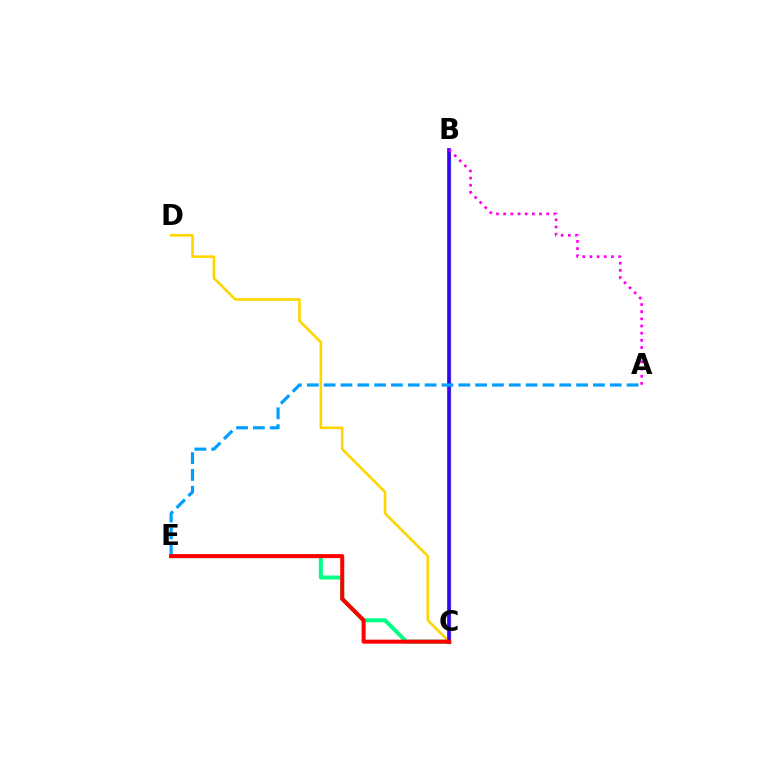{('C', 'E'): [{'color': '#00ff86', 'line_style': 'solid', 'thickness': 2.88}, {'color': '#ff0000', 'line_style': 'solid', 'thickness': 2.88}], ('B', 'C'): [{'color': '#4fff00', 'line_style': 'solid', 'thickness': 2.45}, {'color': '#3700ff', 'line_style': 'solid', 'thickness': 2.63}], ('C', 'D'): [{'color': '#ffd500', 'line_style': 'solid', 'thickness': 1.88}], ('A', 'E'): [{'color': '#009eff', 'line_style': 'dashed', 'thickness': 2.29}], ('A', 'B'): [{'color': '#ff00ed', 'line_style': 'dotted', 'thickness': 1.95}]}